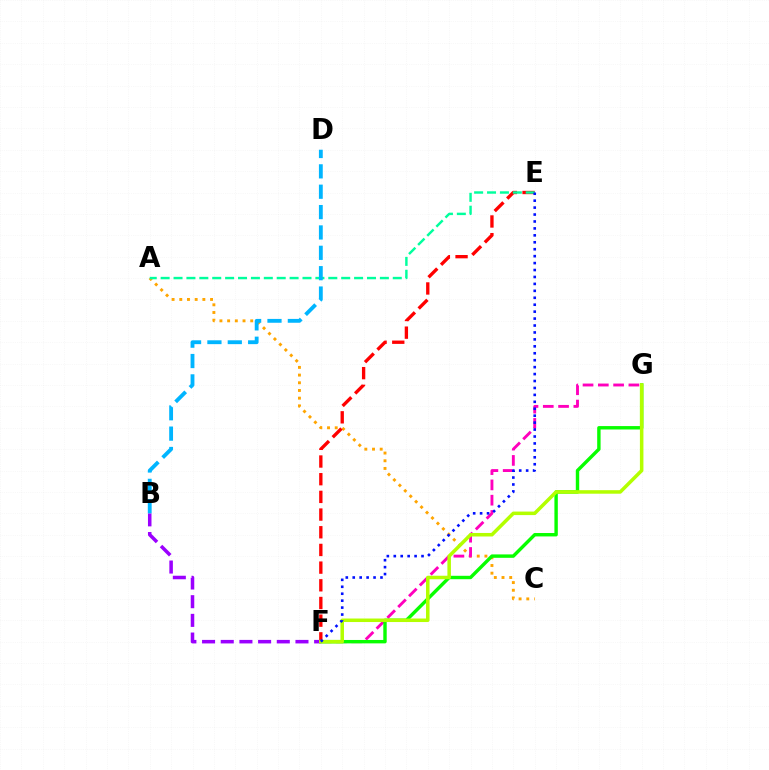{('A', 'C'): [{'color': '#ffa500', 'line_style': 'dotted', 'thickness': 2.09}], ('F', 'G'): [{'color': '#ff00bd', 'line_style': 'dashed', 'thickness': 2.08}, {'color': '#08ff00', 'line_style': 'solid', 'thickness': 2.45}, {'color': '#b3ff00', 'line_style': 'solid', 'thickness': 2.54}], ('E', 'F'): [{'color': '#ff0000', 'line_style': 'dashed', 'thickness': 2.4}, {'color': '#0010ff', 'line_style': 'dotted', 'thickness': 1.88}], ('B', 'F'): [{'color': '#9b00ff', 'line_style': 'dashed', 'thickness': 2.54}], ('A', 'E'): [{'color': '#00ff9d', 'line_style': 'dashed', 'thickness': 1.75}], ('B', 'D'): [{'color': '#00b5ff', 'line_style': 'dashed', 'thickness': 2.77}]}